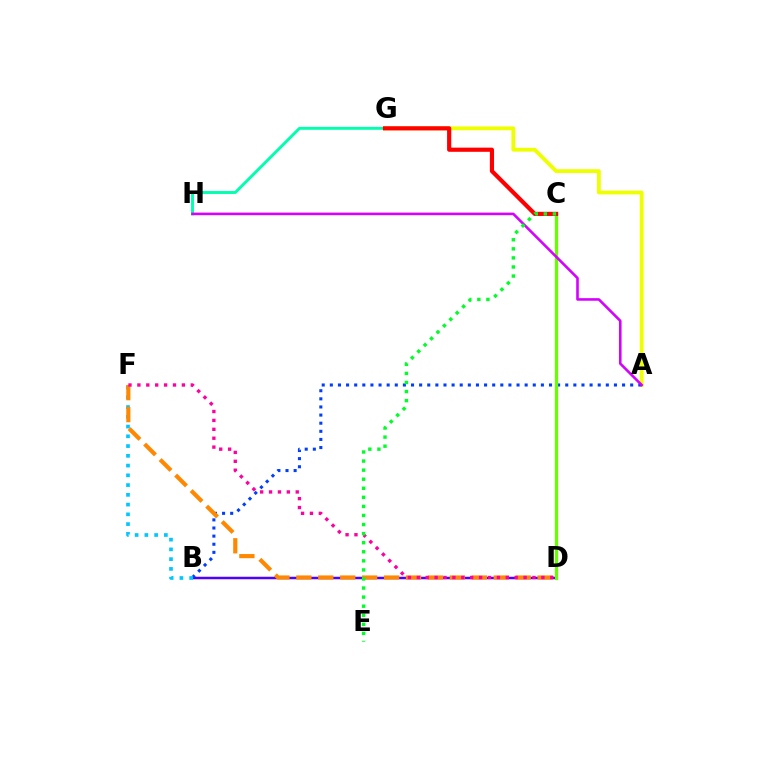{('G', 'H'): [{'color': '#00ffaf', 'line_style': 'solid', 'thickness': 2.1}], ('A', 'G'): [{'color': '#eeff00', 'line_style': 'solid', 'thickness': 2.75}], ('B', 'D'): [{'color': '#4f00ff', 'line_style': 'solid', 'thickness': 1.8}], ('A', 'B'): [{'color': '#003fff', 'line_style': 'dotted', 'thickness': 2.21}], ('C', 'D'): [{'color': '#66ff00', 'line_style': 'solid', 'thickness': 2.34}], ('B', 'F'): [{'color': '#00c7ff', 'line_style': 'dotted', 'thickness': 2.65}], ('D', 'F'): [{'color': '#ff8800', 'line_style': 'dashed', 'thickness': 2.98}, {'color': '#ff00a0', 'line_style': 'dotted', 'thickness': 2.42}], ('C', 'G'): [{'color': '#ff0000', 'line_style': 'solid', 'thickness': 3.0}], ('A', 'H'): [{'color': '#d600ff', 'line_style': 'solid', 'thickness': 1.87}], ('C', 'E'): [{'color': '#00ff27', 'line_style': 'dotted', 'thickness': 2.46}]}